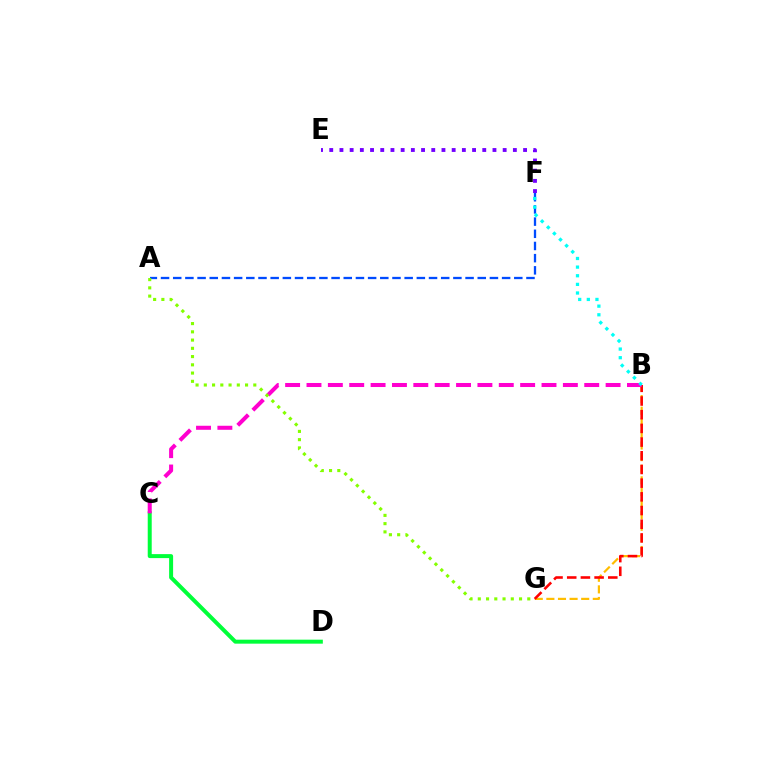{('A', 'F'): [{'color': '#004bff', 'line_style': 'dashed', 'thickness': 1.65}], ('B', 'G'): [{'color': '#ffbd00', 'line_style': 'dashed', 'thickness': 1.58}, {'color': '#ff0000', 'line_style': 'dashed', 'thickness': 1.86}], ('E', 'F'): [{'color': '#7200ff', 'line_style': 'dotted', 'thickness': 2.77}], ('C', 'D'): [{'color': '#00ff39', 'line_style': 'solid', 'thickness': 2.87}], ('B', 'C'): [{'color': '#ff00cf', 'line_style': 'dashed', 'thickness': 2.9}], ('B', 'F'): [{'color': '#00fff6', 'line_style': 'dotted', 'thickness': 2.35}], ('A', 'G'): [{'color': '#84ff00', 'line_style': 'dotted', 'thickness': 2.24}]}